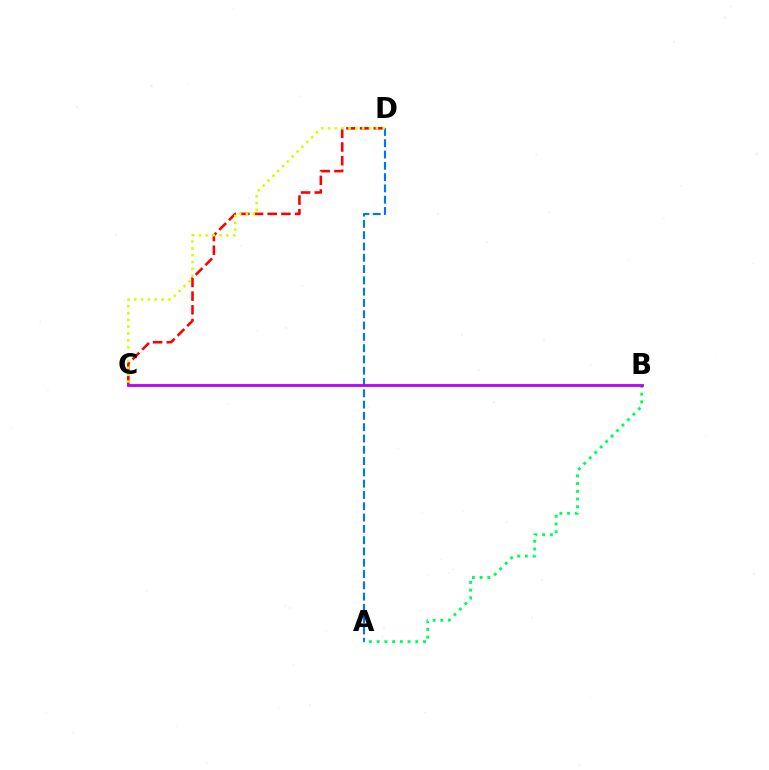{('C', 'D'): [{'color': '#ff0000', 'line_style': 'dashed', 'thickness': 1.86}, {'color': '#d1ff00', 'line_style': 'dotted', 'thickness': 1.86}], ('A', 'D'): [{'color': '#0074ff', 'line_style': 'dashed', 'thickness': 1.53}], ('A', 'B'): [{'color': '#00ff5c', 'line_style': 'dotted', 'thickness': 2.1}], ('B', 'C'): [{'color': '#b900ff', 'line_style': 'solid', 'thickness': 2.04}]}